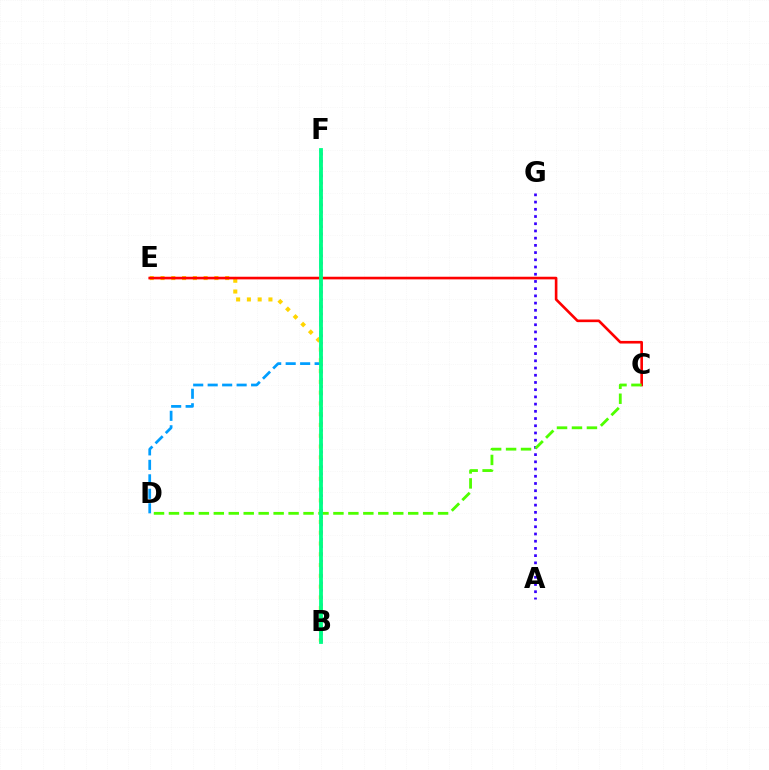{('A', 'G'): [{'color': '#3700ff', 'line_style': 'dotted', 'thickness': 1.96}], ('D', 'F'): [{'color': '#009eff', 'line_style': 'dashed', 'thickness': 1.97}], ('B', 'E'): [{'color': '#ffd500', 'line_style': 'dotted', 'thickness': 2.93}], ('B', 'F'): [{'color': '#ff00ed', 'line_style': 'dotted', 'thickness': 1.98}, {'color': '#00ff86', 'line_style': 'solid', 'thickness': 2.74}], ('C', 'E'): [{'color': '#ff0000', 'line_style': 'solid', 'thickness': 1.89}], ('C', 'D'): [{'color': '#4fff00', 'line_style': 'dashed', 'thickness': 2.03}]}